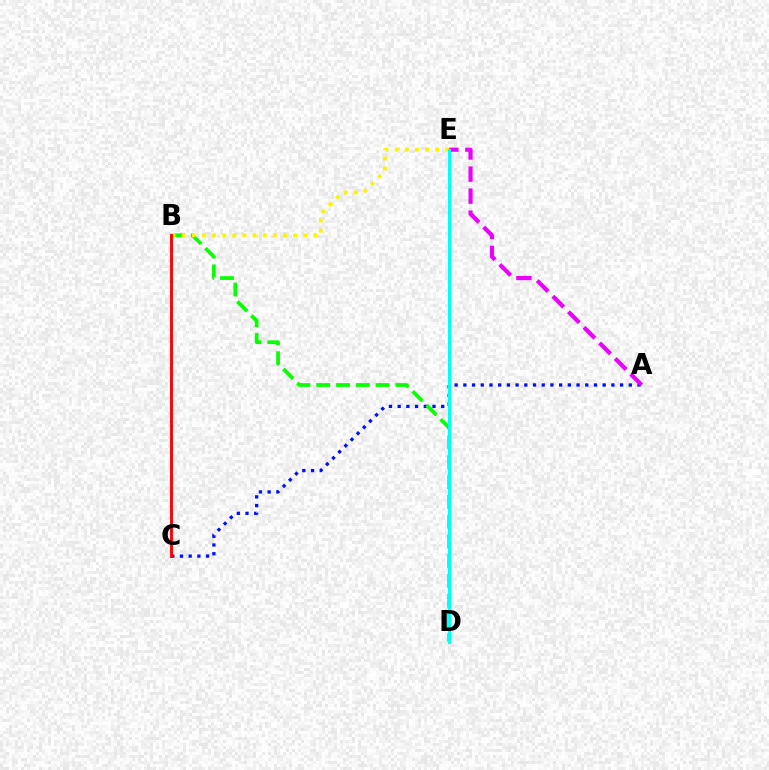{('A', 'C'): [{'color': '#0010ff', 'line_style': 'dotted', 'thickness': 2.37}], ('B', 'D'): [{'color': '#08ff00', 'line_style': 'dashed', 'thickness': 2.69}], ('A', 'E'): [{'color': '#ee00ff', 'line_style': 'dashed', 'thickness': 3.0}], ('B', 'E'): [{'color': '#fcf500', 'line_style': 'dotted', 'thickness': 2.75}], ('D', 'E'): [{'color': '#00fff6', 'line_style': 'solid', 'thickness': 2.16}], ('B', 'C'): [{'color': '#ff0000', 'line_style': 'solid', 'thickness': 2.08}]}